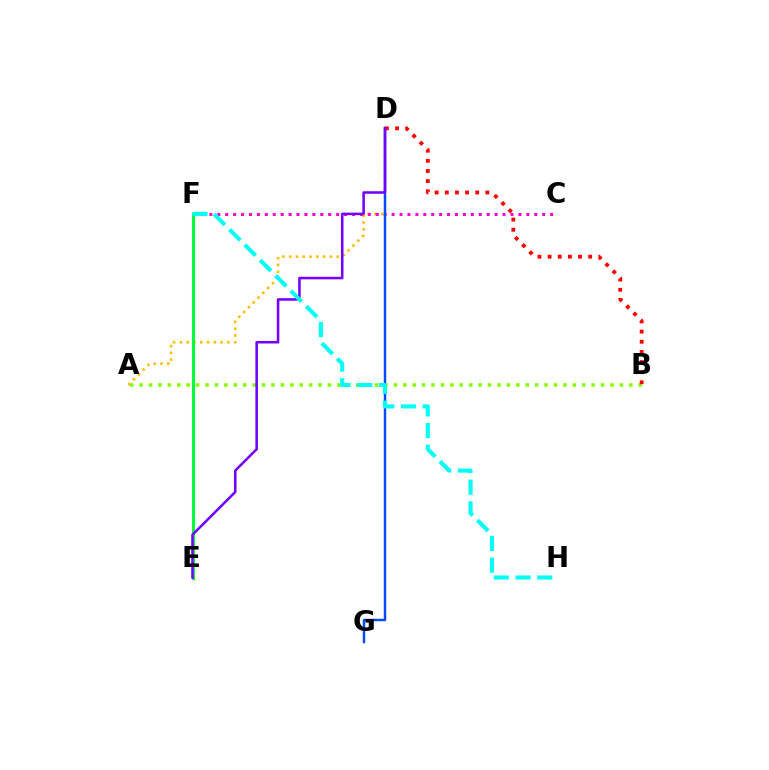{('A', 'B'): [{'color': '#84ff00', 'line_style': 'dotted', 'thickness': 2.56}], ('A', 'D'): [{'color': '#ffbd00', 'line_style': 'dotted', 'thickness': 1.85}], ('E', 'F'): [{'color': '#00ff39', 'line_style': 'solid', 'thickness': 2.19}], ('C', 'F'): [{'color': '#ff00cf', 'line_style': 'dotted', 'thickness': 2.15}], ('D', 'G'): [{'color': '#004bff', 'line_style': 'solid', 'thickness': 1.76}], ('B', 'D'): [{'color': '#ff0000', 'line_style': 'dotted', 'thickness': 2.75}], ('D', 'E'): [{'color': '#7200ff', 'line_style': 'solid', 'thickness': 1.83}], ('F', 'H'): [{'color': '#00fff6', 'line_style': 'dashed', 'thickness': 2.95}]}